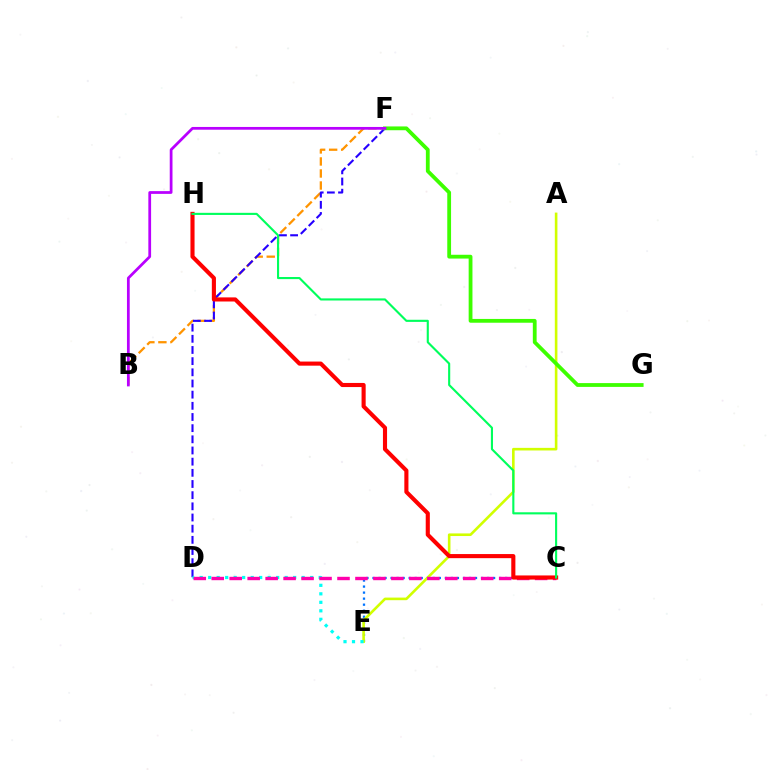{('C', 'E'): [{'color': '#0074ff', 'line_style': 'dotted', 'thickness': 1.64}], ('A', 'E'): [{'color': '#d1ff00', 'line_style': 'solid', 'thickness': 1.88}], ('B', 'F'): [{'color': '#ff9400', 'line_style': 'dashed', 'thickness': 1.63}, {'color': '#b900ff', 'line_style': 'solid', 'thickness': 1.98}], ('D', 'F'): [{'color': '#2500ff', 'line_style': 'dashed', 'thickness': 1.52}], ('F', 'G'): [{'color': '#3dff00', 'line_style': 'solid', 'thickness': 2.73}], ('D', 'E'): [{'color': '#00fff6', 'line_style': 'dotted', 'thickness': 2.31}], ('C', 'D'): [{'color': '#ff00ac', 'line_style': 'dashed', 'thickness': 2.44}], ('C', 'H'): [{'color': '#ff0000', 'line_style': 'solid', 'thickness': 2.96}, {'color': '#00ff5c', 'line_style': 'solid', 'thickness': 1.53}]}